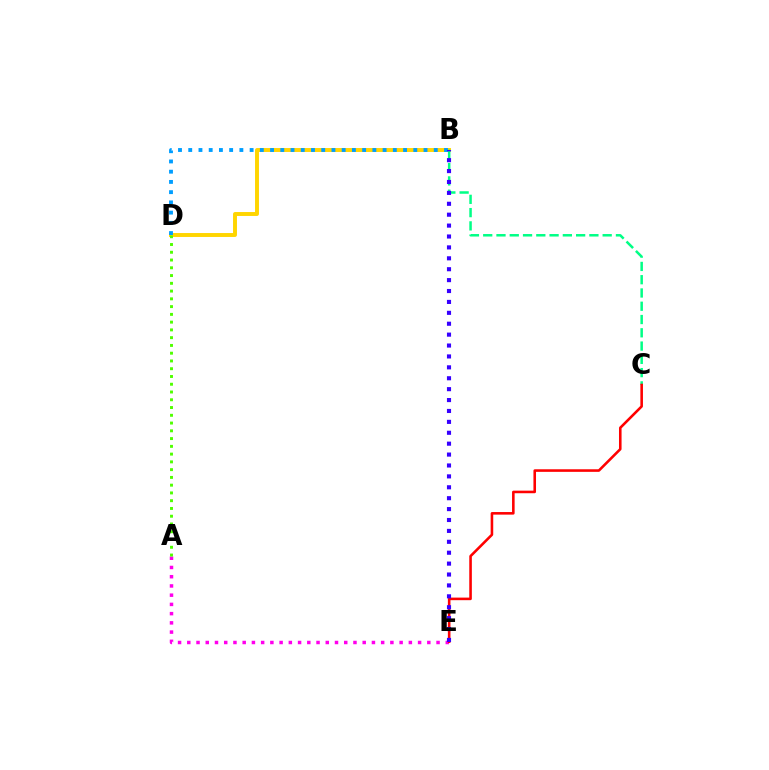{('B', 'D'): [{'color': '#ffd500', 'line_style': 'solid', 'thickness': 2.83}, {'color': '#009eff', 'line_style': 'dotted', 'thickness': 2.78}], ('B', 'C'): [{'color': '#00ff86', 'line_style': 'dashed', 'thickness': 1.8}], ('A', 'E'): [{'color': '#ff00ed', 'line_style': 'dotted', 'thickness': 2.51}], ('C', 'E'): [{'color': '#ff0000', 'line_style': 'solid', 'thickness': 1.86}], ('B', 'E'): [{'color': '#3700ff', 'line_style': 'dotted', 'thickness': 2.96}], ('A', 'D'): [{'color': '#4fff00', 'line_style': 'dotted', 'thickness': 2.11}]}